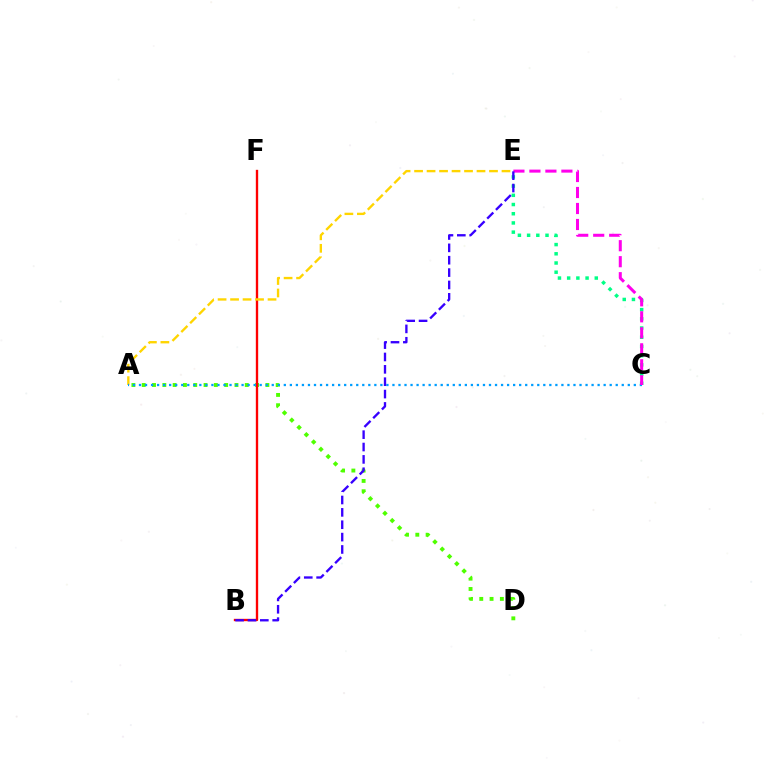{('A', 'D'): [{'color': '#4fff00', 'line_style': 'dotted', 'thickness': 2.8}], ('B', 'F'): [{'color': '#ff0000', 'line_style': 'solid', 'thickness': 1.69}], ('A', 'E'): [{'color': '#ffd500', 'line_style': 'dashed', 'thickness': 1.7}], ('C', 'E'): [{'color': '#00ff86', 'line_style': 'dotted', 'thickness': 2.5}, {'color': '#ff00ed', 'line_style': 'dashed', 'thickness': 2.17}], ('A', 'C'): [{'color': '#009eff', 'line_style': 'dotted', 'thickness': 1.64}], ('B', 'E'): [{'color': '#3700ff', 'line_style': 'dashed', 'thickness': 1.68}]}